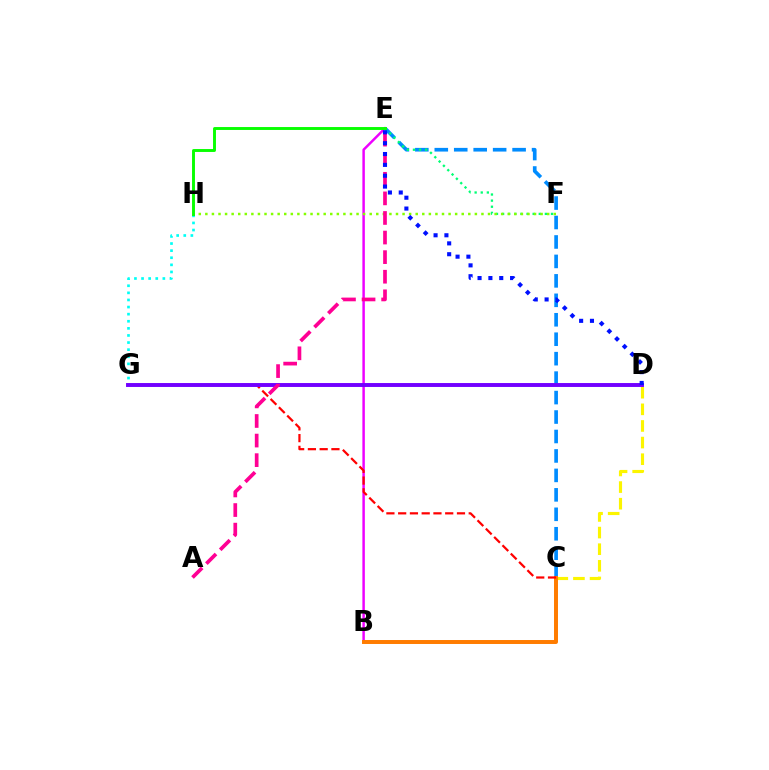{('C', 'E'): [{'color': '#008cff', 'line_style': 'dashed', 'thickness': 2.64}], ('C', 'D'): [{'color': '#fcf500', 'line_style': 'dashed', 'thickness': 2.26}], ('B', 'E'): [{'color': '#ee00ff', 'line_style': 'solid', 'thickness': 1.78}], ('E', 'F'): [{'color': '#00ff74', 'line_style': 'dotted', 'thickness': 1.66}], ('B', 'C'): [{'color': '#ff7c00', 'line_style': 'solid', 'thickness': 2.85}], ('C', 'G'): [{'color': '#ff0000', 'line_style': 'dashed', 'thickness': 1.6}], ('F', 'H'): [{'color': '#84ff00', 'line_style': 'dotted', 'thickness': 1.79}], ('G', 'H'): [{'color': '#00fff6', 'line_style': 'dotted', 'thickness': 1.93}], ('E', 'H'): [{'color': '#08ff00', 'line_style': 'solid', 'thickness': 2.1}], ('D', 'G'): [{'color': '#7200ff', 'line_style': 'solid', 'thickness': 2.82}], ('A', 'E'): [{'color': '#ff0094', 'line_style': 'dashed', 'thickness': 2.66}], ('D', 'E'): [{'color': '#0010ff', 'line_style': 'dotted', 'thickness': 2.95}]}